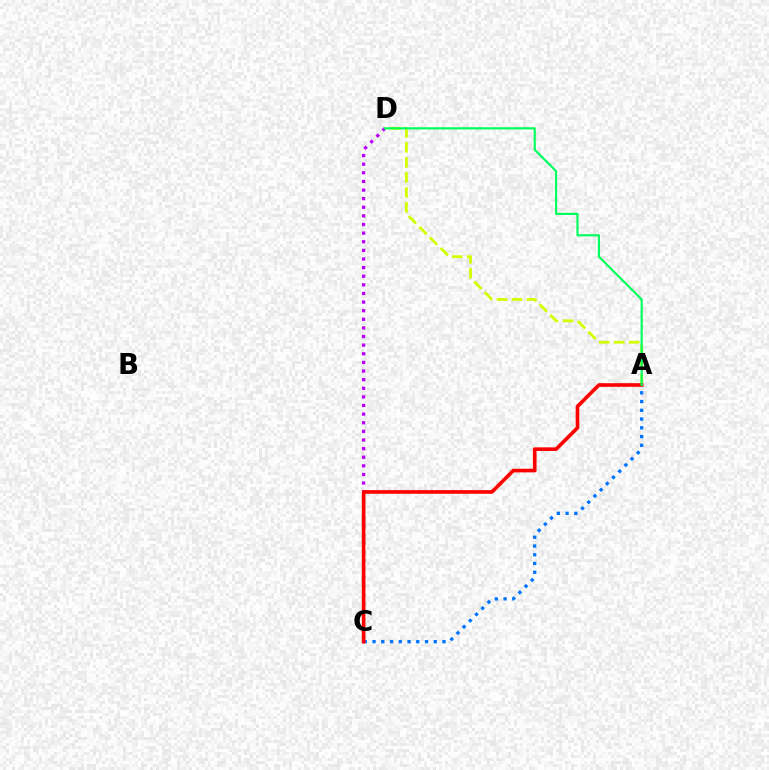{('A', 'C'): [{'color': '#0074ff', 'line_style': 'dotted', 'thickness': 2.38}, {'color': '#ff0000', 'line_style': 'solid', 'thickness': 2.62}], ('C', 'D'): [{'color': '#b900ff', 'line_style': 'dotted', 'thickness': 2.34}], ('A', 'D'): [{'color': '#d1ff00', 'line_style': 'dashed', 'thickness': 2.04}, {'color': '#00ff5c', 'line_style': 'solid', 'thickness': 1.56}]}